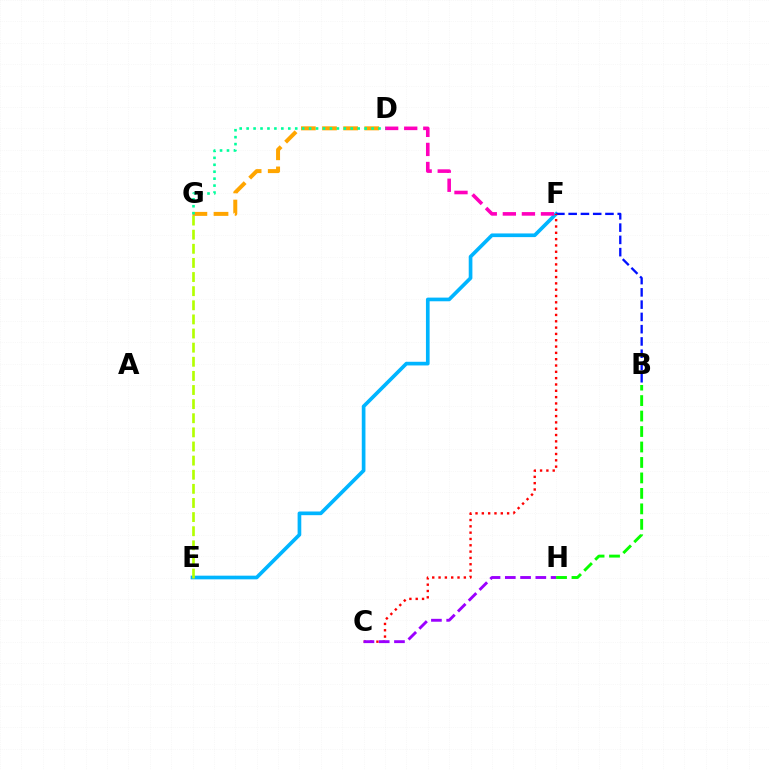{('E', 'F'): [{'color': '#00b5ff', 'line_style': 'solid', 'thickness': 2.65}], ('E', 'G'): [{'color': '#b3ff00', 'line_style': 'dashed', 'thickness': 1.92}], ('D', 'F'): [{'color': '#ff00bd', 'line_style': 'dashed', 'thickness': 2.59}], ('B', 'F'): [{'color': '#0010ff', 'line_style': 'dashed', 'thickness': 1.67}], ('C', 'F'): [{'color': '#ff0000', 'line_style': 'dotted', 'thickness': 1.72}], ('C', 'H'): [{'color': '#9b00ff', 'line_style': 'dashed', 'thickness': 2.07}], ('D', 'G'): [{'color': '#ffa500', 'line_style': 'dashed', 'thickness': 2.87}, {'color': '#00ff9d', 'line_style': 'dotted', 'thickness': 1.89}], ('B', 'H'): [{'color': '#08ff00', 'line_style': 'dashed', 'thickness': 2.1}]}